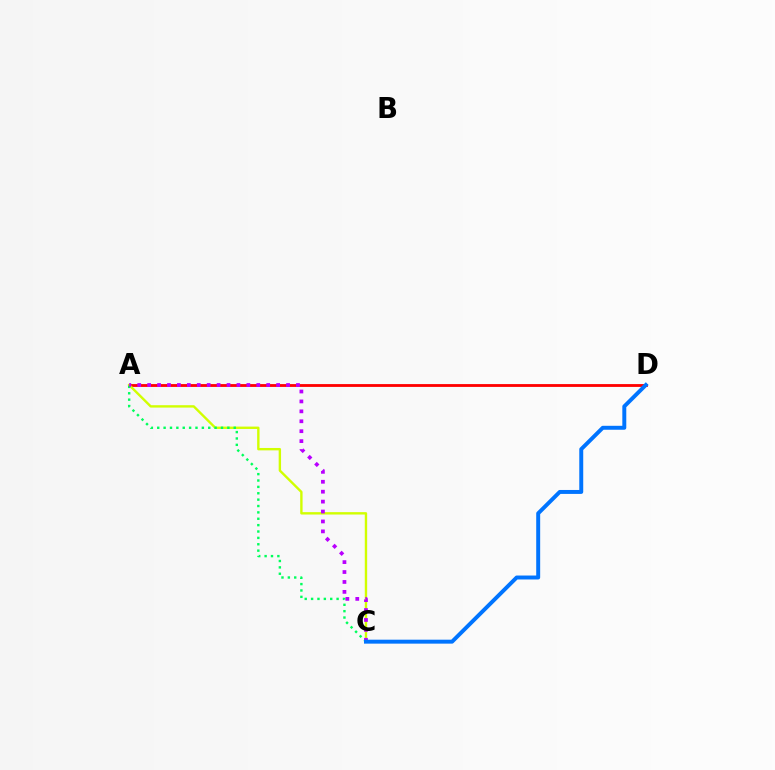{('A', 'D'): [{'color': '#ff0000', 'line_style': 'solid', 'thickness': 2.04}], ('A', 'C'): [{'color': '#d1ff00', 'line_style': 'solid', 'thickness': 1.72}, {'color': '#00ff5c', 'line_style': 'dotted', 'thickness': 1.73}, {'color': '#b900ff', 'line_style': 'dotted', 'thickness': 2.7}], ('C', 'D'): [{'color': '#0074ff', 'line_style': 'solid', 'thickness': 2.84}]}